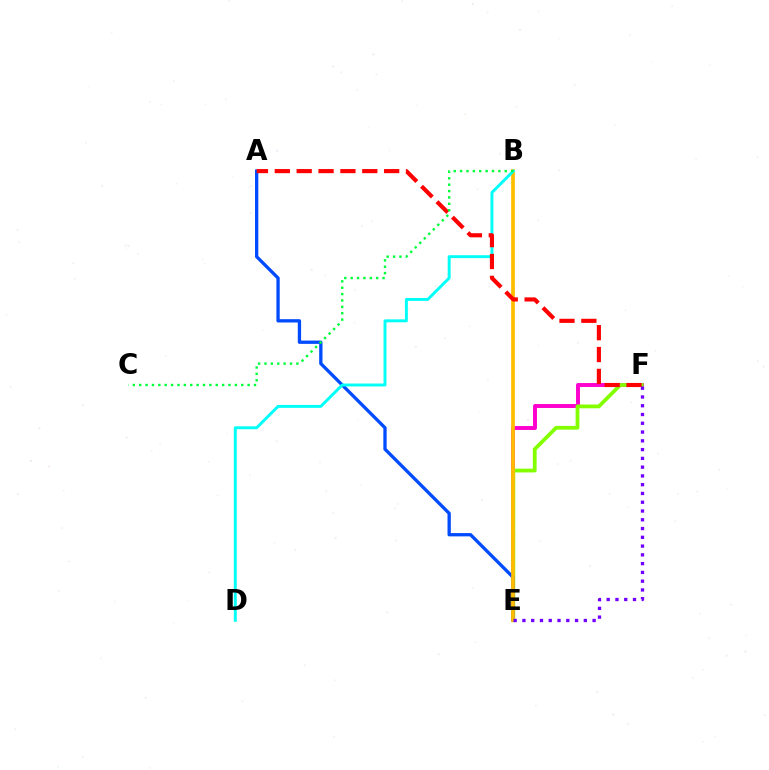{('E', 'F'): [{'color': '#ff00cf', 'line_style': 'solid', 'thickness': 2.83}, {'color': '#84ff00', 'line_style': 'solid', 'thickness': 2.72}, {'color': '#7200ff', 'line_style': 'dotted', 'thickness': 2.38}], ('A', 'E'): [{'color': '#004bff', 'line_style': 'solid', 'thickness': 2.38}], ('B', 'E'): [{'color': '#ffbd00', 'line_style': 'solid', 'thickness': 2.67}], ('B', 'D'): [{'color': '#00fff6', 'line_style': 'solid', 'thickness': 2.1}], ('A', 'F'): [{'color': '#ff0000', 'line_style': 'dashed', 'thickness': 2.97}], ('B', 'C'): [{'color': '#00ff39', 'line_style': 'dotted', 'thickness': 1.73}]}